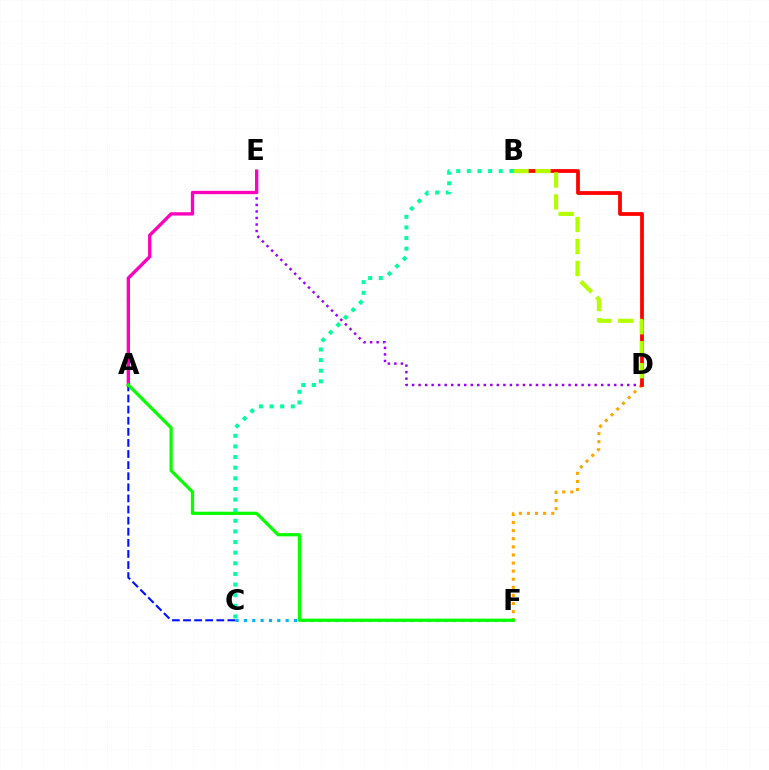{('D', 'E'): [{'color': '#9b00ff', 'line_style': 'dotted', 'thickness': 1.77}], ('C', 'F'): [{'color': '#00b5ff', 'line_style': 'dotted', 'thickness': 2.27}], ('A', 'E'): [{'color': '#ff00bd', 'line_style': 'solid', 'thickness': 2.4}], ('D', 'F'): [{'color': '#ffa500', 'line_style': 'dotted', 'thickness': 2.2}], ('A', 'C'): [{'color': '#0010ff', 'line_style': 'dashed', 'thickness': 1.51}], ('B', 'D'): [{'color': '#ff0000', 'line_style': 'solid', 'thickness': 2.71}, {'color': '#b3ff00', 'line_style': 'dashed', 'thickness': 2.99}], ('A', 'F'): [{'color': '#08ff00', 'line_style': 'solid', 'thickness': 2.33}], ('B', 'C'): [{'color': '#00ff9d', 'line_style': 'dotted', 'thickness': 2.89}]}